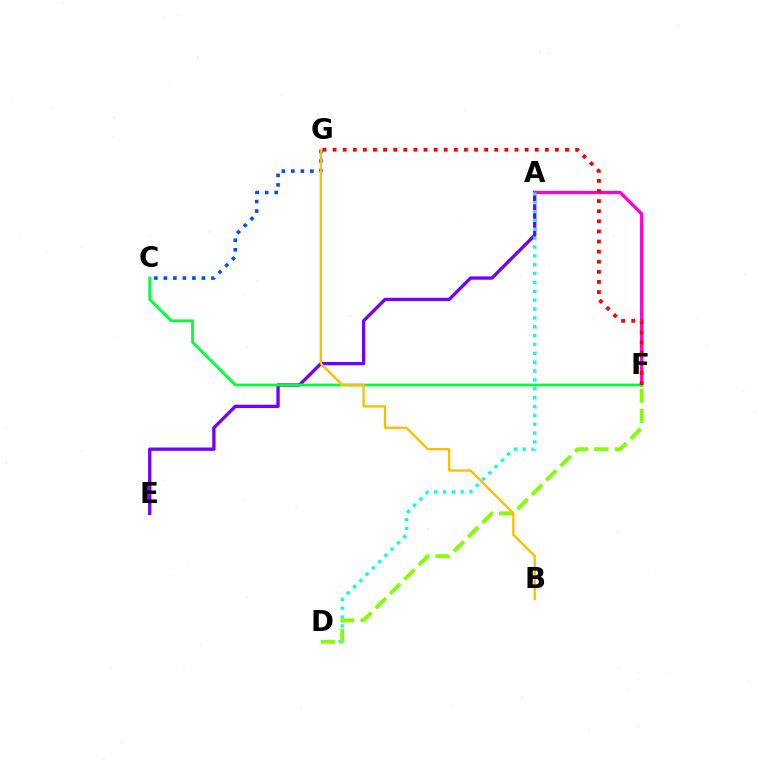{('A', 'E'): [{'color': '#7200ff', 'line_style': 'solid', 'thickness': 2.38}], ('A', 'F'): [{'color': '#ff00cf', 'line_style': 'solid', 'thickness': 2.34}], ('A', 'D'): [{'color': '#00fff6', 'line_style': 'dotted', 'thickness': 2.41}], ('C', 'F'): [{'color': '#00ff39', 'line_style': 'solid', 'thickness': 2.02}], ('C', 'G'): [{'color': '#004bff', 'line_style': 'dotted', 'thickness': 2.59}], ('D', 'F'): [{'color': '#84ff00', 'line_style': 'dashed', 'thickness': 2.76}], ('B', 'G'): [{'color': '#ffbd00', 'line_style': 'solid', 'thickness': 1.68}], ('F', 'G'): [{'color': '#ff0000', 'line_style': 'dotted', 'thickness': 2.75}]}